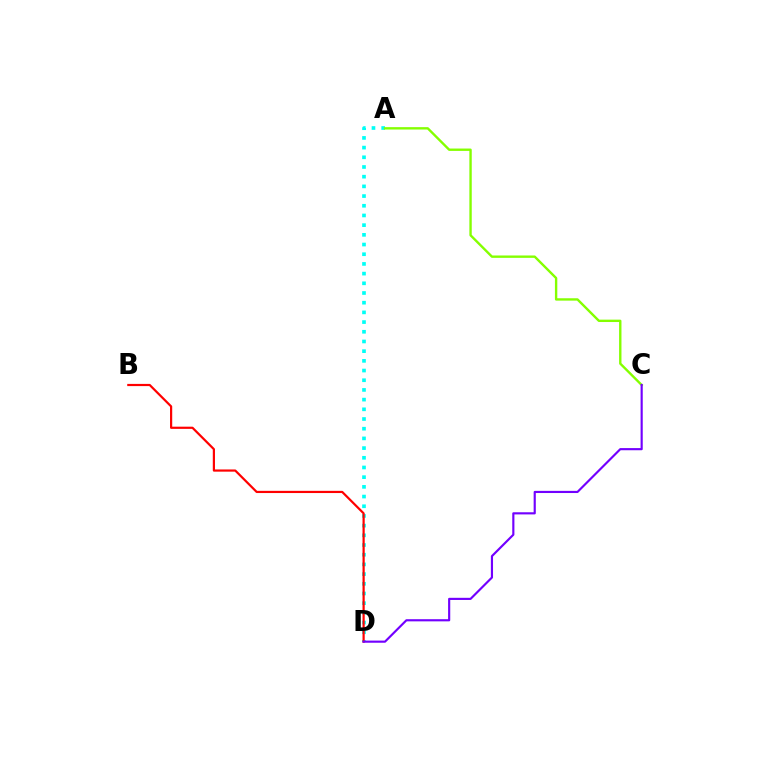{('A', 'D'): [{'color': '#00fff6', 'line_style': 'dotted', 'thickness': 2.63}], ('A', 'C'): [{'color': '#84ff00', 'line_style': 'solid', 'thickness': 1.71}], ('B', 'D'): [{'color': '#ff0000', 'line_style': 'solid', 'thickness': 1.58}], ('C', 'D'): [{'color': '#7200ff', 'line_style': 'solid', 'thickness': 1.55}]}